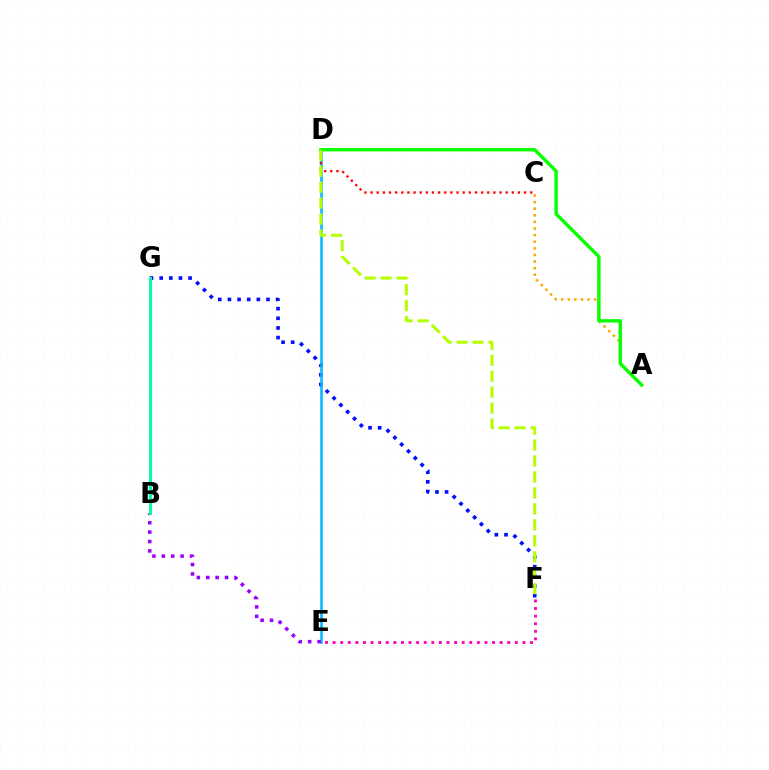{('A', 'C'): [{'color': '#ffa500', 'line_style': 'dotted', 'thickness': 1.79}], ('F', 'G'): [{'color': '#0010ff', 'line_style': 'dotted', 'thickness': 2.62}], ('D', 'E'): [{'color': '#00b5ff', 'line_style': 'solid', 'thickness': 1.8}], ('B', 'E'): [{'color': '#9b00ff', 'line_style': 'dotted', 'thickness': 2.55}], ('B', 'G'): [{'color': '#00ff9d', 'line_style': 'solid', 'thickness': 2.13}], ('C', 'D'): [{'color': '#ff0000', 'line_style': 'dotted', 'thickness': 1.67}], ('E', 'F'): [{'color': '#ff00bd', 'line_style': 'dotted', 'thickness': 2.06}], ('A', 'D'): [{'color': '#08ff00', 'line_style': 'solid', 'thickness': 2.43}], ('D', 'F'): [{'color': '#b3ff00', 'line_style': 'dashed', 'thickness': 2.17}]}